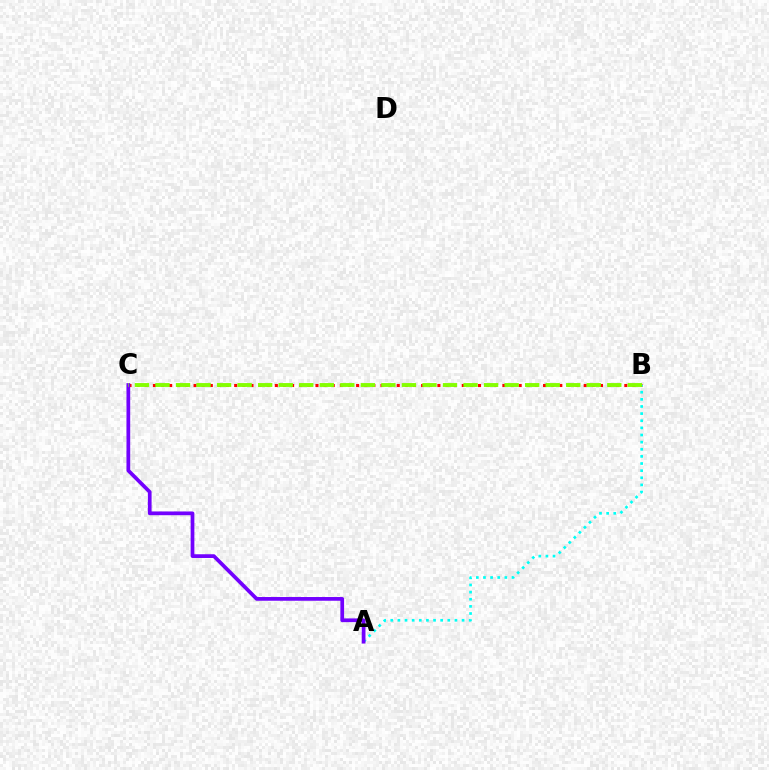{('B', 'C'): [{'color': '#ff0000', 'line_style': 'dotted', 'thickness': 2.21}, {'color': '#84ff00', 'line_style': 'dashed', 'thickness': 2.79}], ('A', 'B'): [{'color': '#00fff6', 'line_style': 'dotted', 'thickness': 1.94}], ('A', 'C'): [{'color': '#7200ff', 'line_style': 'solid', 'thickness': 2.69}]}